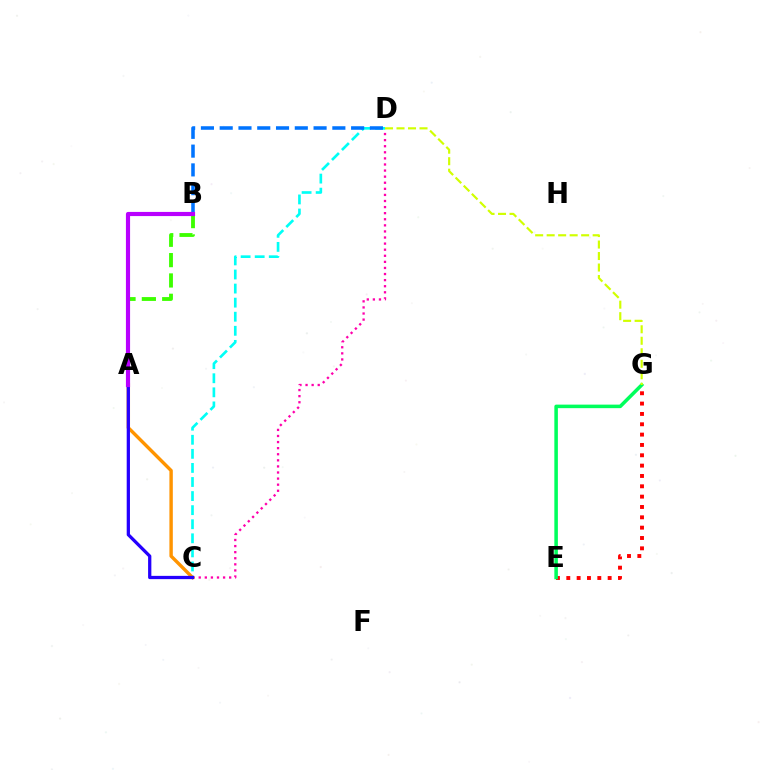{('C', 'D'): [{'color': '#ff00ac', 'line_style': 'dotted', 'thickness': 1.65}, {'color': '#00fff6', 'line_style': 'dashed', 'thickness': 1.91}], ('E', 'G'): [{'color': '#ff0000', 'line_style': 'dotted', 'thickness': 2.81}, {'color': '#00ff5c', 'line_style': 'solid', 'thickness': 2.55}], ('B', 'D'): [{'color': '#0074ff', 'line_style': 'dashed', 'thickness': 2.55}], ('A', 'C'): [{'color': '#ff9400', 'line_style': 'solid', 'thickness': 2.45}, {'color': '#2500ff', 'line_style': 'solid', 'thickness': 2.35}], ('A', 'B'): [{'color': '#3dff00', 'line_style': 'dashed', 'thickness': 2.76}, {'color': '#b900ff', 'line_style': 'solid', 'thickness': 2.99}], ('D', 'G'): [{'color': '#d1ff00', 'line_style': 'dashed', 'thickness': 1.56}]}